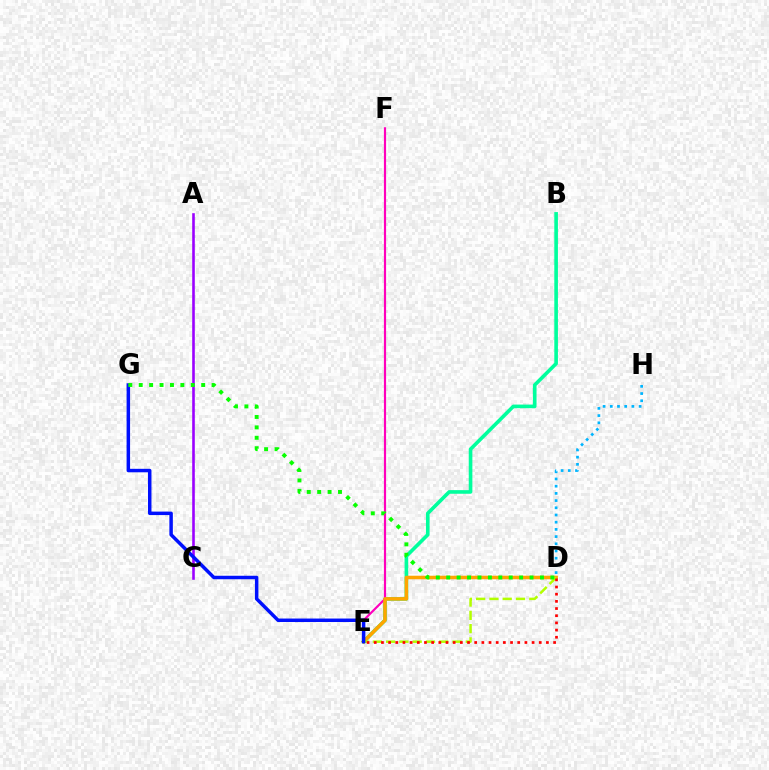{('B', 'E'): [{'color': '#00ff9d', 'line_style': 'solid', 'thickness': 2.61}], ('A', 'C'): [{'color': '#9b00ff', 'line_style': 'solid', 'thickness': 1.87}], ('E', 'F'): [{'color': '#ff00bd', 'line_style': 'solid', 'thickness': 1.57}], ('D', 'E'): [{'color': '#ffa500', 'line_style': 'solid', 'thickness': 2.56}, {'color': '#b3ff00', 'line_style': 'dashed', 'thickness': 1.8}, {'color': '#ff0000', 'line_style': 'dotted', 'thickness': 1.95}], ('D', 'H'): [{'color': '#00b5ff', 'line_style': 'dotted', 'thickness': 1.96}], ('E', 'G'): [{'color': '#0010ff', 'line_style': 'solid', 'thickness': 2.51}], ('D', 'G'): [{'color': '#08ff00', 'line_style': 'dotted', 'thickness': 2.83}]}